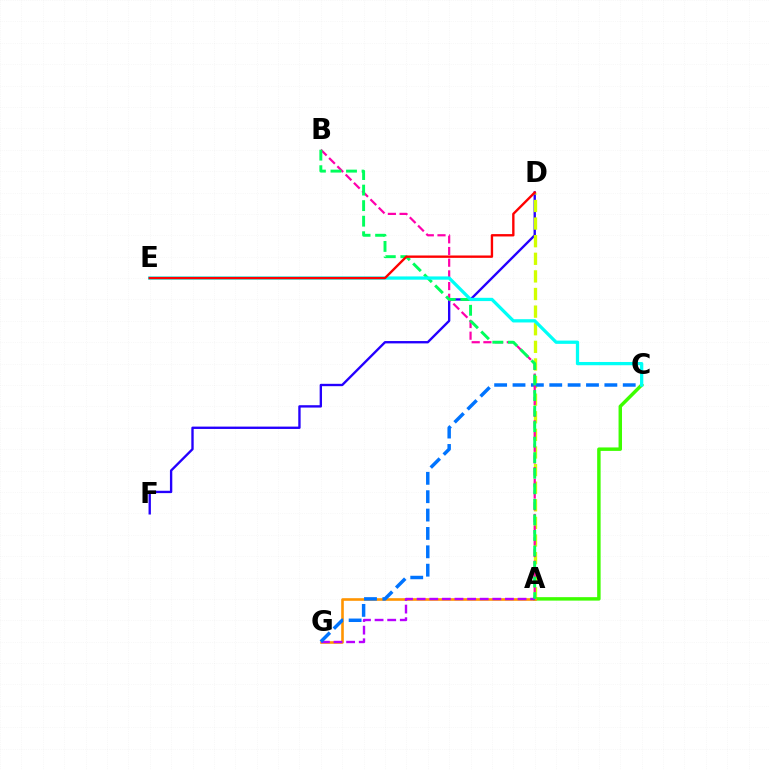{('D', 'F'): [{'color': '#2500ff', 'line_style': 'solid', 'thickness': 1.7}], ('A', 'D'): [{'color': '#d1ff00', 'line_style': 'dashed', 'thickness': 2.39}], ('A', 'C'): [{'color': '#3dff00', 'line_style': 'solid', 'thickness': 2.49}], ('A', 'G'): [{'color': '#ff9400', 'line_style': 'solid', 'thickness': 1.88}, {'color': '#b900ff', 'line_style': 'dashed', 'thickness': 1.71}], ('C', 'G'): [{'color': '#0074ff', 'line_style': 'dashed', 'thickness': 2.5}], ('A', 'B'): [{'color': '#ff00ac', 'line_style': 'dashed', 'thickness': 1.59}, {'color': '#00ff5c', 'line_style': 'dashed', 'thickness': 2.11}], ('C', 'E'): [{'color': '#00fff6', 'line_style': 'solid', 'thickness': 2.35}], ('D', 'E'): [{'color': '#ff0000', 'line_style': 'solid', 'thickness': 1.71}]}